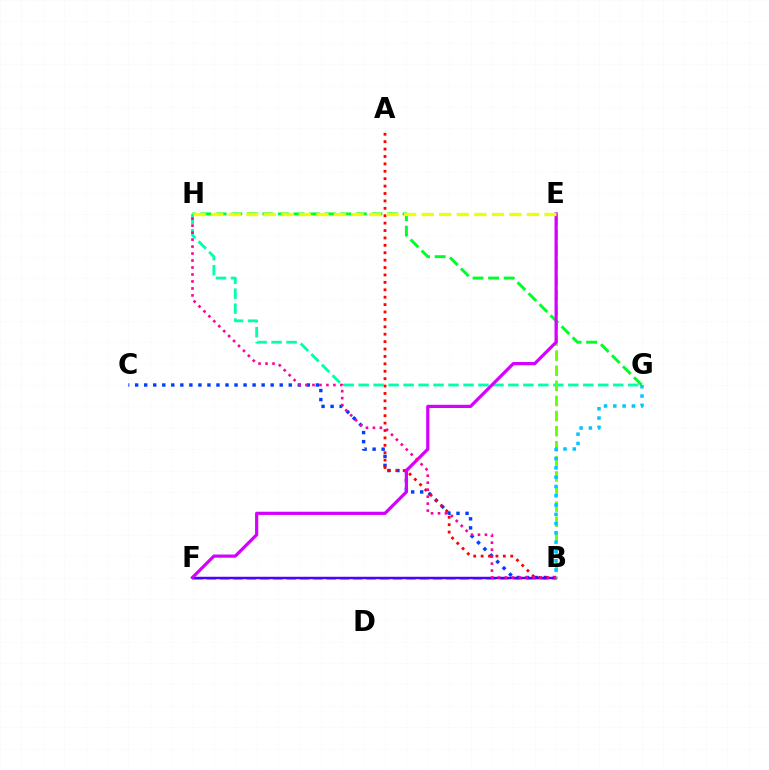{('B', 'F'): [{'color': '#ff8800', 'line_style': 'dashed', 'thickness': 1.81}, {'color': '#4f00ff', 'line_style': 'solid', 'thickness': 1.77}], ('B', 'C'): [{'color': '#003fff', 'line_style': 'dotted', 'thickness': 2.45}], ('A', 'B'): [{'color': '#ff0000', 'line_style': 'dotted', 'thickness': 2.01}], ('G', 'H'): [{'color': '#00ffaf', 'line_style': 'dashed', 'thickness': 2.03}, {'color': '#00ff27', 'line_style': 'dashed', 'thickness': 2.12}], ('B', 'E'): [{'color': '#66ff00', 'line_style': 'dashed', 'thickness': 2.05}], ('E', 'F'): [{'color': '#d600ff', 'line_style': 'solid', 'thickness': 2.31}], ('B', 'G'): [{'color': '#00c7ff', 'line_style': 'dotted', 'thickness': 2.52}], ('B', 'H'): [{'color': '#ff00a0', 'line_style': 'dotted', 'thickness': 1.9}], ('E', 'H'): [{'color': '#eeff00', 'line_style': 'dashed', 'thickness': 2.38}]}